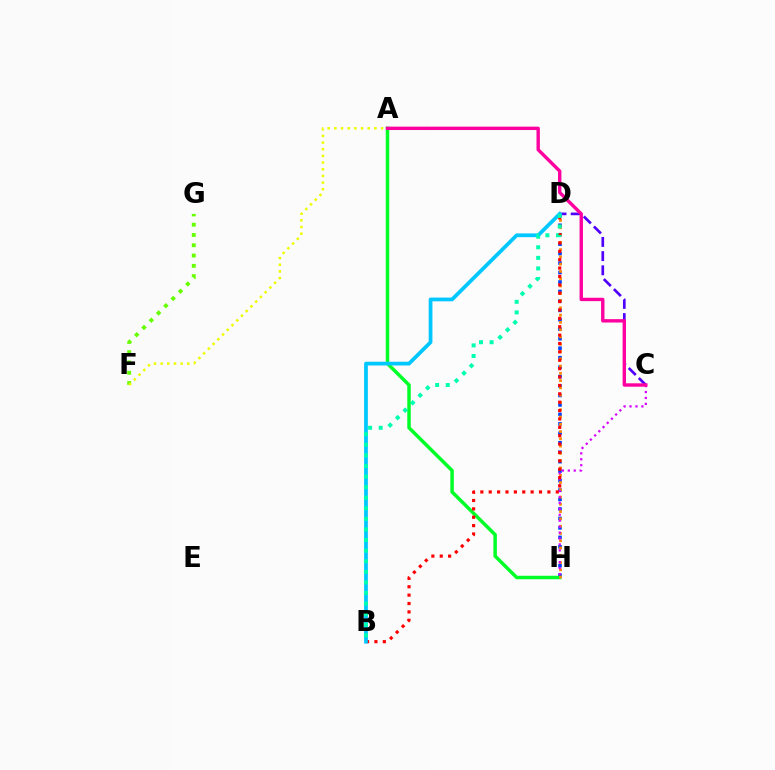{('D', 'H'): [{'color': '#003fff', 'line_style': 'dotted', 'thickness': 2.57}, {'color': '#ff8800', 'line_style': 'dotted', 'thickness': 1.98}], ('A', 'H'): [{'color': '#00ff27', 'line_style': 'solid', 'thickness': 2.51}], ('F', 'G'): [{'color': '#66ff00', 'line_style': 'dotted', 'thickness': 2.8}], ('C', 'H'): [{'color': '#d600ff', 'line_style': 'dotted', 'thickness': 1.61}], ('A', 'F'): [{'color': '#eeff00', 'line_style': 'dotted', 'thickness': 1.81}], ('B', 'D'): [{'color': '#ff0000', 'line_style': 'dotted', 'thickness': 2.28}, {'color': '#00c7ff', 'line_style': 'solid', 'thickness': 2.7}, {'color': '#00ffaf', 'line_style': 'dotted', 'thickness': 2.88}], ('C', 'D'): [{'color': '#4f00ff', 'line_style': 'dashed', 'thickness': 1.93}], ('A', 'C'): [{'color': '#ff00a0', 'line_style': 'solid', 'thickness': 2.44}]}